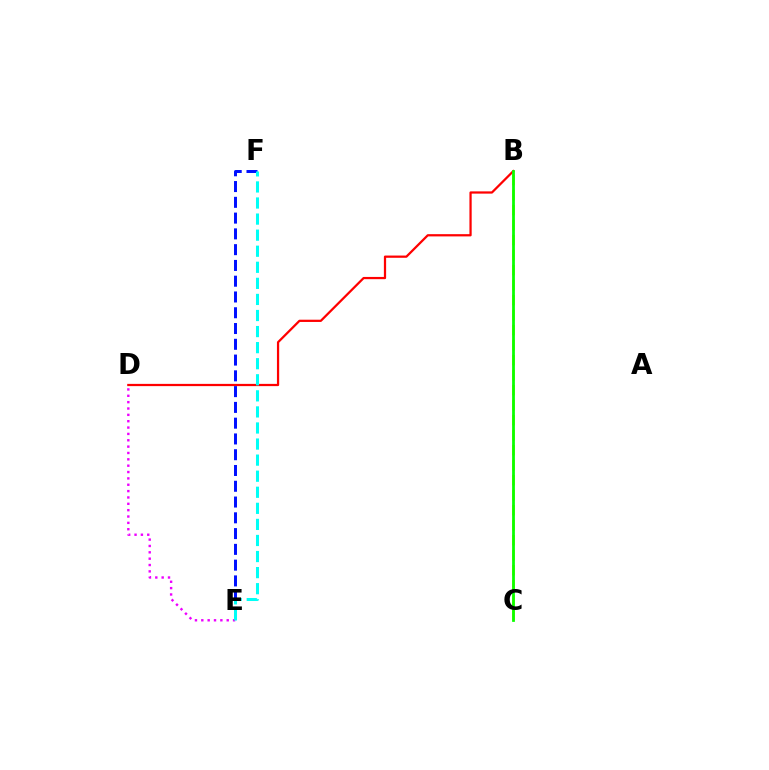{('B', 'D'): [{'color': '#ff0000', 'line_style': 'solid', 'thickness': 1.61}], ('E', 'F'): [{'color': '#0010ff', 'line_style': 'dashed', 'thickness': 2.14}, {'color': '#00fff6', 'line_style': 'dashed', 'thickness': 2.18}], ('D', 'E'): [{'color': '#ee00ff', 'line_style': 'dotted', 'thickness': 1.73}], ('B', 'C'): [{'color': '#fcf500', 'line_style': 'dashed', 'thickness': 2.04}, {'color': '#08ff00', 'line_style': 'solid', 'thickness': 1.99}]}